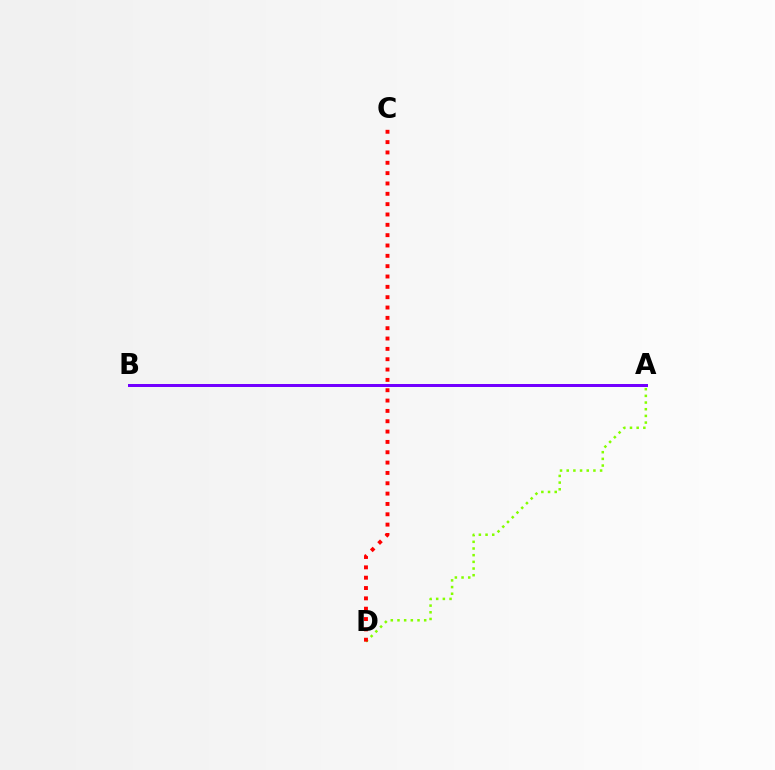{('A', 'D'): [{'color': '#84ff00', 'line_style': 'dotted', 'thickness': 1.81}], ('C', 'D'): [{'color': '#ff0000', 'line_style': 'dotted', 'thickness': 2.81}], ('A', 'B'): [{'color': '#00fff6', 'line_style': 'dashed', 'thickness': 2.11}, {'color': '#7200ff', 'line_style': 'solid', 'thickness': 2.16}]}